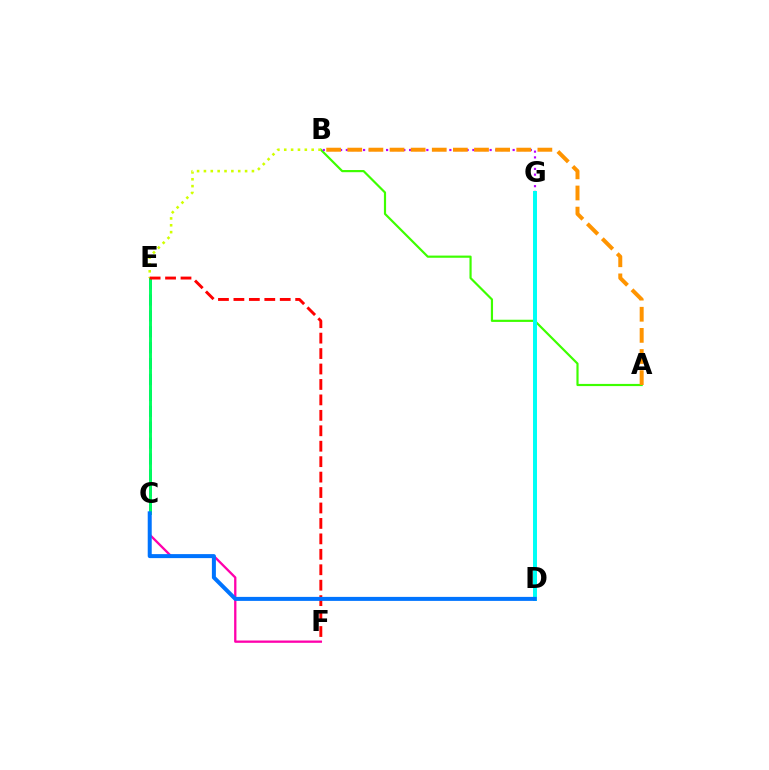{('C', 'E'): [{'color': '#2500ff', 'line_style': 'dashed', 'thickness': 2.16}, {'color': '#00ff5c', 'line_style': 'solid', 'thickness': 2.11}], ('A', 'B'): [{'color': '#3dff00', 'line_style': 'solid', 'thickness': 1.57}, {'color': '#ff9400', 'line_style': 'dashed', 'thickness': 2.87}], ('C', 'F'): [{'color': '#ff00ac', 'line_style': 'solid', 'thickness': 1.66}], ('B', 'G'): [{'color': '#b900ff', 'line_style': 'dotted', 'thickness': 1.56}], ('D', 'G'): [{'color': '#00fff6', 'line_style': 'solid', 'thickness': 2.86}], ('B', 'E'): [{'color': '#d1ff00', 'line_style': 'dotted', 'thickness': 1.86}], ('E', 'F'): [{'color': '#ff0000', 'line_style': 'dashed', 'thickness': 2.1}], ('C', 'D'): [{'color': '#0074ff', 'line_style': 'solid', 'thickness': 2.88}]}